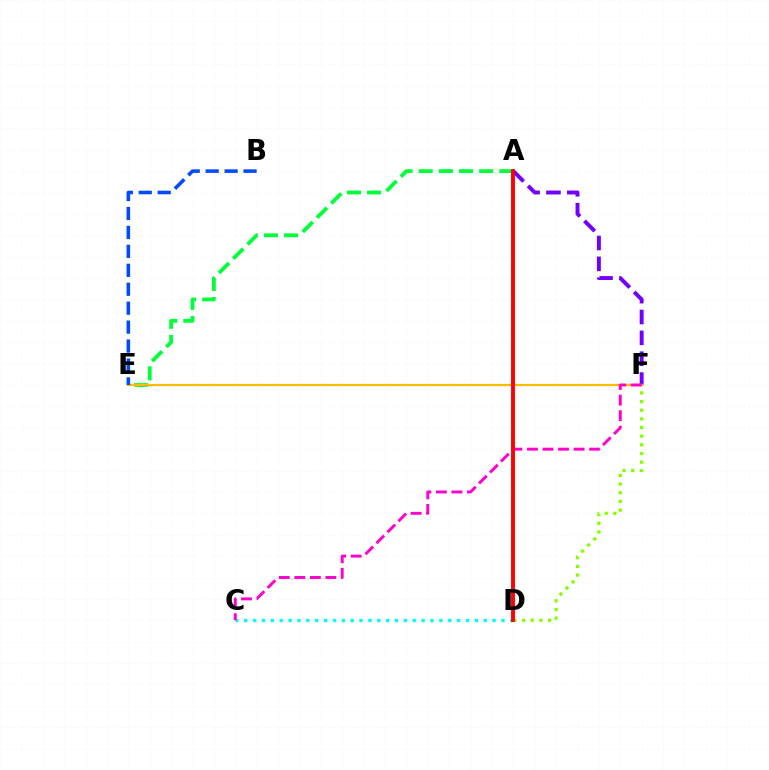{('D', 'F'): [{'color': '#84ff00', 'line_style': 'dotted', 'thickness': 2.35}], ('A', 'E'): [{'color': '#00ff39', 'line_style': 'dashed', 'thickness': 2.74}], ('C', 'D'): [{'color': '#00fff6', 'line_style': 'dotted', 'thickness': 2.41}], ('A', 'F'): [{'color': '#7200ff', 'line_style': 'dashed', 'thickness': 2.83}], ('E', 'F'): [{'color': '#ffbd00', 'line_style': 'solid', 'thickness': 1.6}], ('C', 'F'): [{'color': '#ff00cf', 'line_style': 'dashed', 'thickness': 2.11}], ('A', 'D'): [{'color': '#ff0000', 'line_style': 'solid', 'thickness': 2.79}], ('B', 'E'): [{'color': '#004bff', 'line_style': 'dashed', 'thickness': 2.57}]}